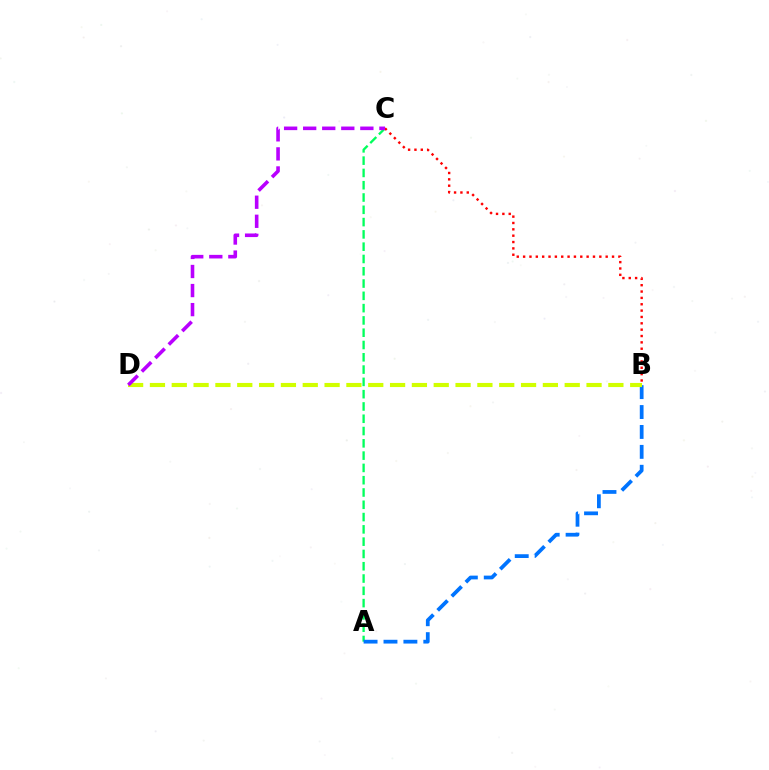{('A', 'C'): [{'color': '#00ff5c', 'line_style': 'dashed', 'thickness': 1.67}], ('A', 'B'): [{'color': '#0074ff', 'line_style': 'dashed', 'thickness': 2.71}], ('B', 'D'): [{'color': '#d1ff00', 'line_style': 'dashed', 'thickness': 2.97}], ('B', 'C'): [{'color': '#ff0000', 'line_style': 'dotted', 'thickness': 1.73}], ('C', 'D'): [{'color': '#b900ff', 'line_style': 'dashed', 'thickness': 2.59}]}